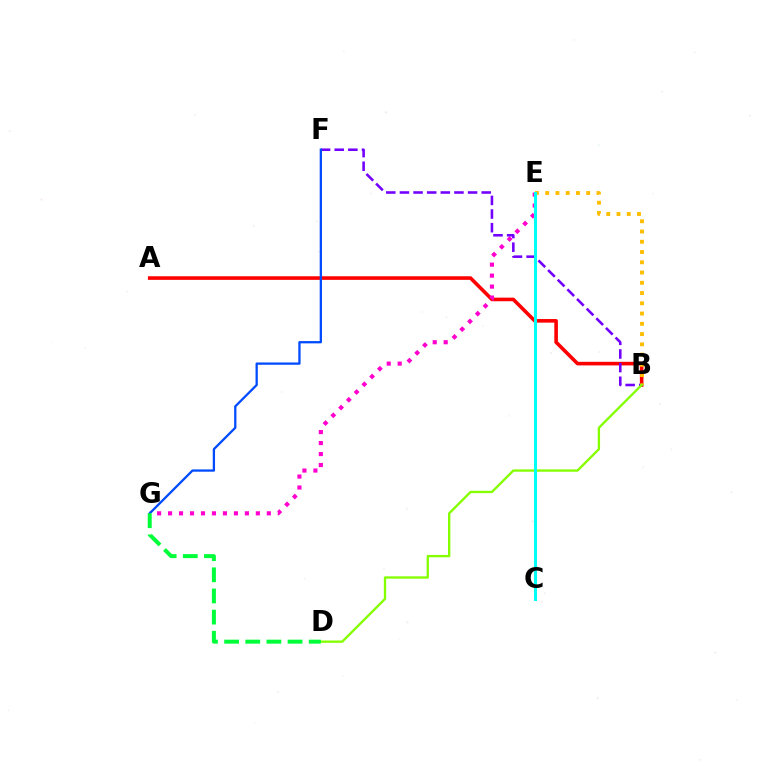{('A', 'B'): [{'color': '#ff0000', 'line_style': 'solid', 'thickness': 2.59}], ('E', 'G'): [{'color': '#ff00cf', 'line_style': 'dotted', 'thickness': 2.98}], ('B', 'F'): [{'color': '#7200ff', 'line_style': 'dashed', 'thickness': 1.85}], ('F', 'G'): [{'color': '#004bff', 'line_style': 'solid', 'thickness': 1.64}], ('B', 'E'): [{'color': '#ffbd00', 'line_style': 'dotted', 'thickness': 2.79}], ('B', 'D'): [{'color': '#84ff00', 'line_style': 'solid', 'thickness': 1.68}], ('D', 'G'): [{'color': '#00ff39', 'line_style': 'dashed', 'thickness': 2.87}], ('C', 'E'): [{'color': '#00fff6', 'line_style': 'solid', 'thickness': 2.2}]}